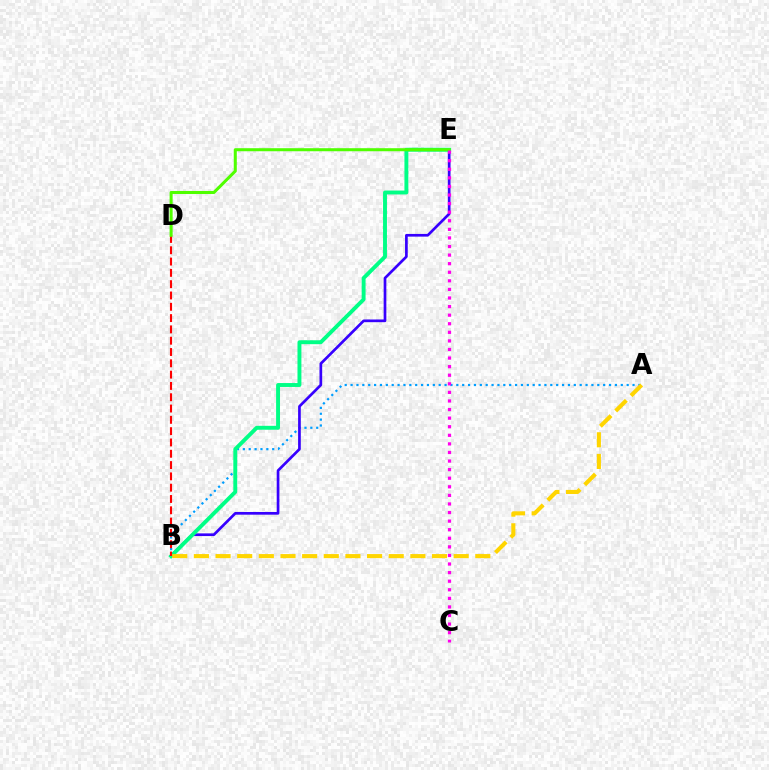{('A', 'B'): [{'color': '#009eff', 'line_style': 'dotted', 'thickness': 1.6}, {'color': '#ffd500', 'line_style': 'dashed', 'thickness': 2.94}], ('B', 'E'): [{'color': '#3700ff', 'line_style': 'solid', 'thickness': 1.94}, {'color': '#00ff86', 'line_style': 'solid', 'thickness': 2.82}], ('B', 'D'): [{'color': '#ff0000', 'line_style': 'dashed', 'thickness': 1.54}], ('D', 'E'): [{'color': '#4fff00', 'line_style': 'solid', 'thickness': 2.19}], ('C', 'E'): [{'color': '#ff00ed', 'line_style': 'dotted', 'thickness': 2.33}]}